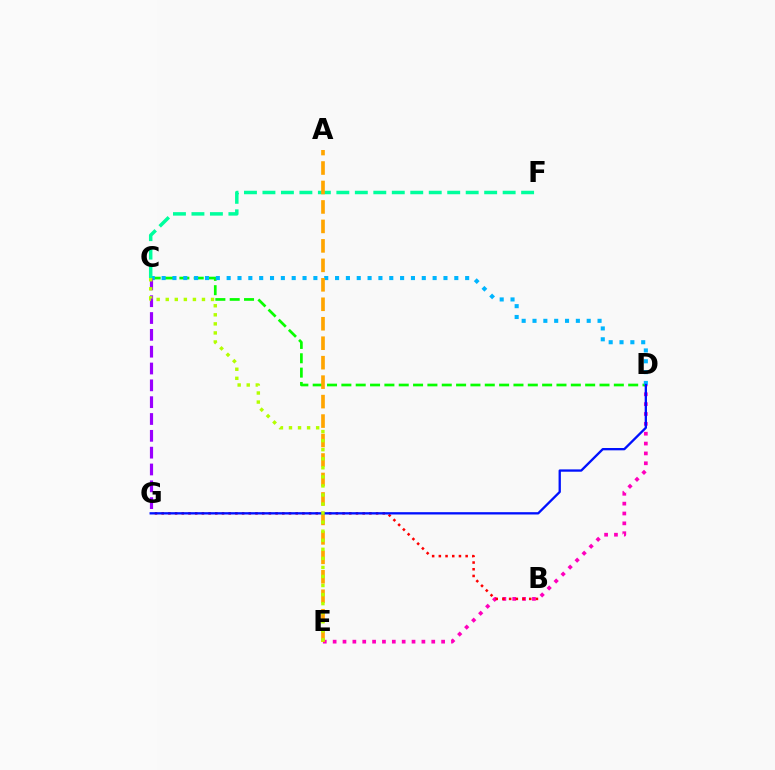{('D', 'E'): [{'color': '#ff00bd', 'line_style': 'dotted', 'thickness': 2.68}], ('C', 'D'): [{'color': '#08ff00', 'line_style': 'dashed', 'thickness': 1.95}, {'color': '#00b5ff', 'line_style': 'dotted', 'thickness': 2.95}], ('B', 'G'): [{'color': '#ff0000', 'line_style': 'dotted', 'thickness': 1.82}], ('C', 'F'): [{'color': '#00ff9d', 'line_style': 'dashed', 'thickness': 2.51}], ('A', 'E'): [{'color': '#ffa500', 'line_style': 'dashed', 'thickness': 2.64}], ('C', 'G'): [{'color': '#9b00ff', 'line_style': 'dashed', 'thickness': 2.29}], ('D', 'G'): [{'color': '#0010ff', 'line_style': 'solid', 'thickness': 1.67}], ('C', 'E'): [{'color': '#b3ff00', 'line_style': 'dotted', 'thickness': 2.46}]}